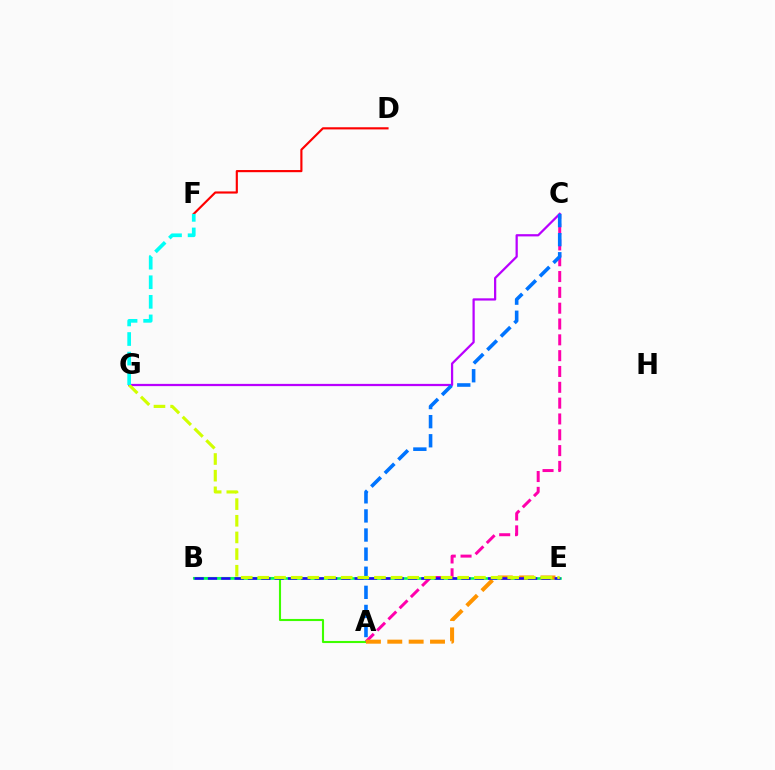{('A', 'B'): [{'color': '#3dff00', 'line_style': 'solid', 'thickness': 1.52}], ('D', 'F'): [{'color': '#ff0000', 'line_style': 'solid', 'thickness': 1.55}], ('B', 'E'): [{'color': '#00ff5c', 'line_style': 'solid', 'thickness': 1.89}, {'color': '#2500ff', 'line_style': 'dashed', 'thickness': 1.81}], ('A', 'C'): [{'color': '#ff00ac', 'line_style': 'dashed', 'thickness': 2.15}, {'color': '#0074ff', 'line_style': 'dashed', 'thickness': 2.59}], ('A', 'E'): [{'color': '#ff9400', 'line_style': 'dashed', 'thickness': 2.9}], ('C', 'G'): [{'color': '#b900ff', 'line_style': 'solid', 'thickness': 1.61}], ('E', 'G'): [{'color': '#d1ff00', 'line_style': 'dashed', 'thickness': 2.26}], ('F', 'G'): [{'color': '#00fff6', 'line_style': 'dashed', 'thickness': 2.66}]}